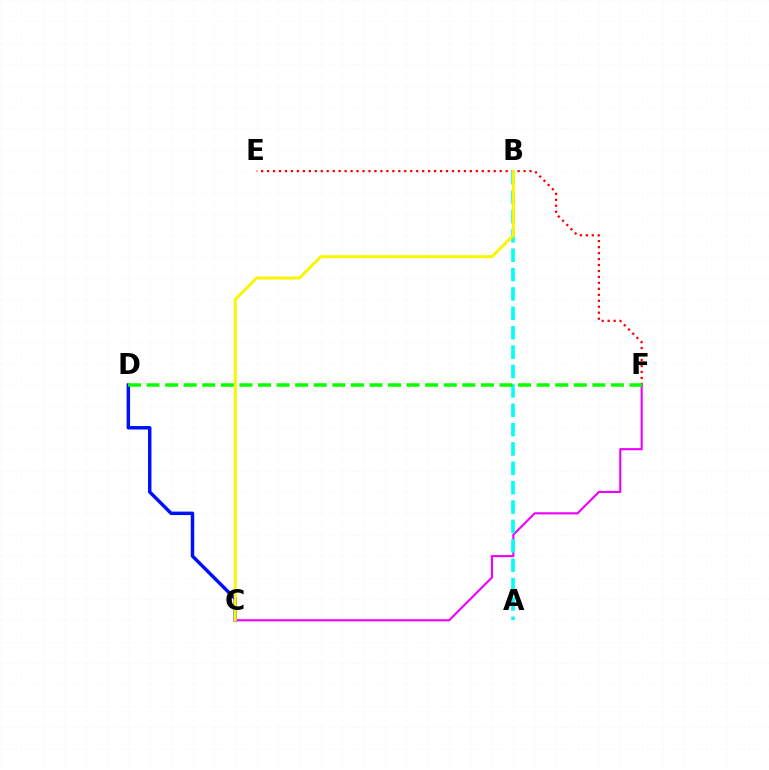{('E', 'F'): [{'color': '#ff0000', 'line_style': 'dotted', 'thickness': 1.62}], ('C', 'F'): [{'color': '#ee00ff', 'line_style': 'solid', 'thickness': 1.53}], ('C', 'D'): [{'color': '#0010ff', 'line_style': 'solid', 'thickness': 2.49}], ('A', 'B'): [{'color': '#00fff6', 'line_style': 'dashed', 'thickness': 2.63}], ('B', 'C'): [{'color': '#fcf500', 'line_style': 'solid', 'thickness': 2.14}], ('D', 'F'): [{'color': '#08ff00', 'line_style': 'dashed', 'thickness': 2.52}]}